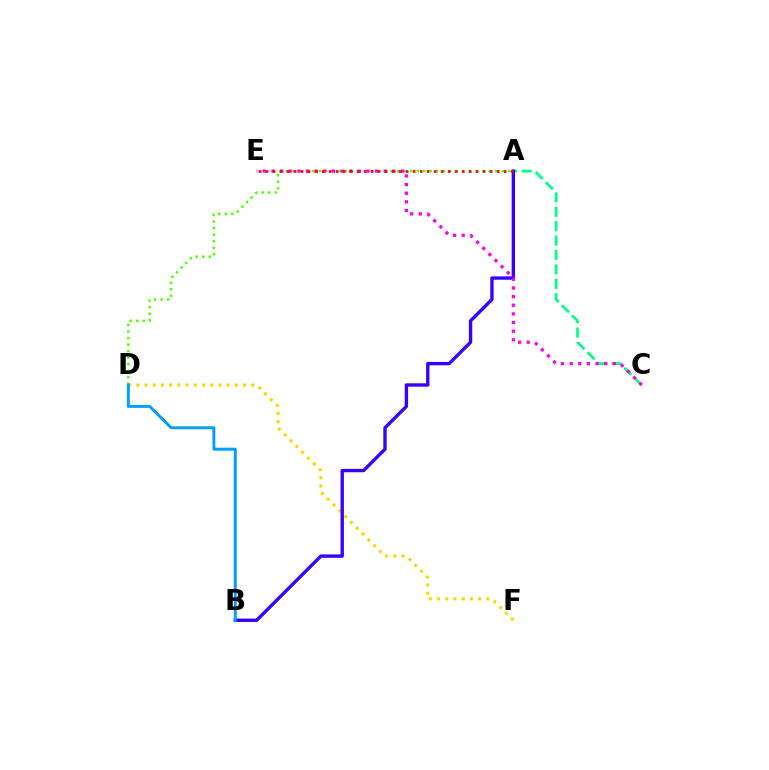{('D', 'F'): [{'color': '#ffd500', 'line_style': 'dotted', 'thickness': 2.23}], ('A', 'D'): [{'color': '#4fff00', 'line_style': 'dotted', 'thickness': 1.78}], ('A', 'C'): [{'color': '#00ff86', 'line_style': 'dashed', 'thickness': 1.96}], ('A', 'B'): [{'color': '#3700ff', 'line_style': 'solid', 'thickness': 2.43}], ('C', 'E'): [{'color': '#ff00ed', 'line_style': 'dotted', 'thickness': 2.35}], ('B', 'D'): [{'color': '#009eff', 'line_style': 'solid', 'thickness': 2.11}], ('A', 'E'): [{'color': '#ff0000', 'line_style': 'dotted', 'thickness': 1.9}]}